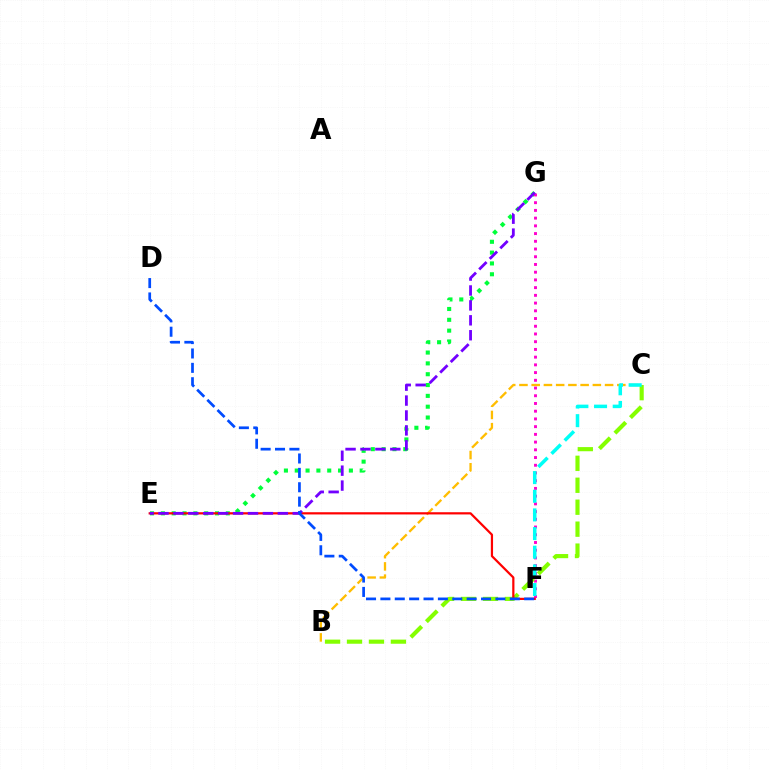{('E', 'G'): [{'color': '#00ff39', 'line_style': 'dotted', 'thickness': 2.94}, {'color': '#7200ff', 'line_style': 'dashed', 'thickness': 2.03}], ('F', 'G'): [{'color': '#ff00cf', 'line_style': 'dotted', 'thickness': 2.1}], ('B', 'C'): [{'color': '#84ff00', 'line_style': 'dashed', 'thickness': 2.98}, {'color': '#ffbd00', 'line_style': 'dashed', 'thickness': 1.66}], ('E', 'F'): [{'color': '#ff0000', 'line_style': 'solid', 'thickness': 1.6}], ('D', 'F'): [{'color': '#004bff', 'line_style': 'dashed', 'thickness': 1.95}], ('C', 'F'): [{'color': '#00fff6', 'line_style': 'dashed', 'thickness': 2.54}]}